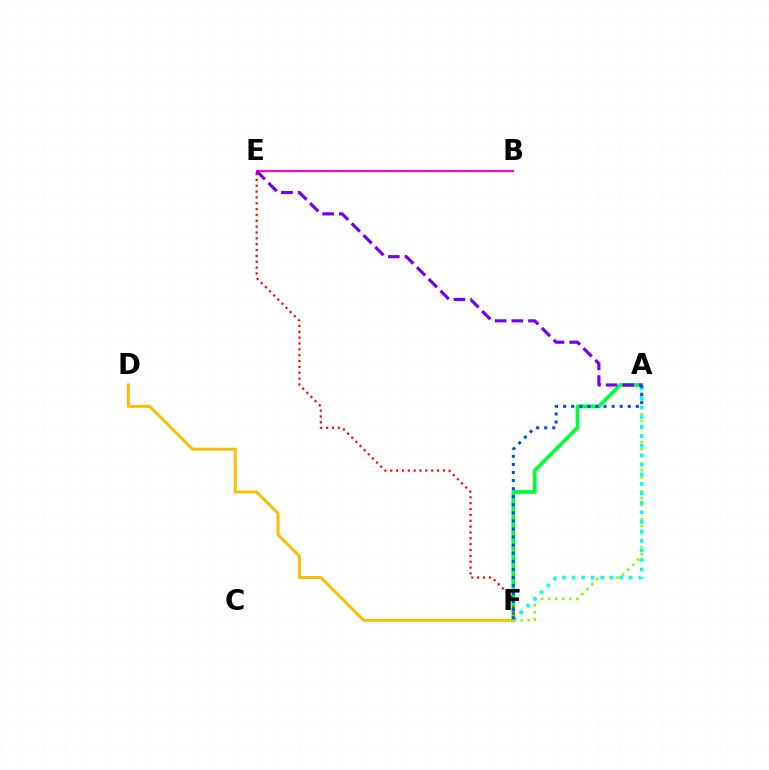{('A', 'F'): [{'color': '#00ff39', 'line_style': 'solid', 'thickness': 2.7}, {'color': '#84ff00', 'line_style': 'dotted', 'thickness': 1.9}, {'color': '#00fff6', 'line_style': 'dotted', 'thickness': 2.59}, {'color': '#004bff', 'line_style': 'dotted', 'thickness': 2.19}], ('B', 'E'): [{'color': '#ff00cf', 'line_style': 'solid', 'thickness': 1.52}], ('E', 'F'): [{'color': '#ff0000', 'line_style': 'dotted', 'thickness': 1.59}], ('D', 'F'): [{'color': '#ffbd00', 'line_style': 'solid', 'thickness': 2.15}], ('A', 'E'): [{'color': '#7200ff', 'line_style': 'dashed', 'thickness': 2.27}]}